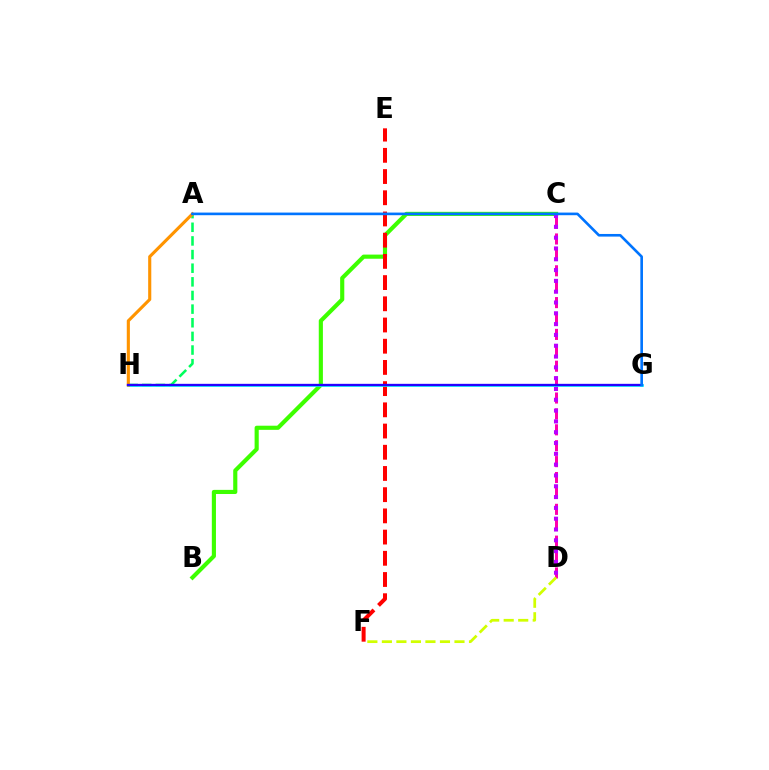{('C', 'D'): [{'color': '#ff00ac', 'line_style': 'dashed', 'thickness': 2.16}, {'color': '#b900ff', 'line_style': 'dotted', 'thickness': 2.94}], ('B', 'C'): [{'color': '#3dff00', 'line_style': 'solid', 'thickness': 2.98}], ('A', 'H'): [{'color': '#00ff5c', 'line_style': 'dashed', 'thickness': 1.85}, {'color': '#ff9400', 'line_style': 'solid', 'thickness': 2.24}], ('E', 'F'): [{'color': '#ff0000', 'line_style': 'dashed', 'thickness': 2.88}], ('D', 'F'): [{'color': '#d1ff00', 'line_style': 'dashed', 'thickness': 1.97}], ('G', 'H'): [{'color': '#00fff6', 'line_style': 'solid', 'thickness': 1.94}, {'color': '#2500ff', 'line_style': 'solid', 'thickness': 1.68}], ('A', 'G'): [{'color': '#0074ff', 'line_style': 'solid', 'thickness': 1.9}]}